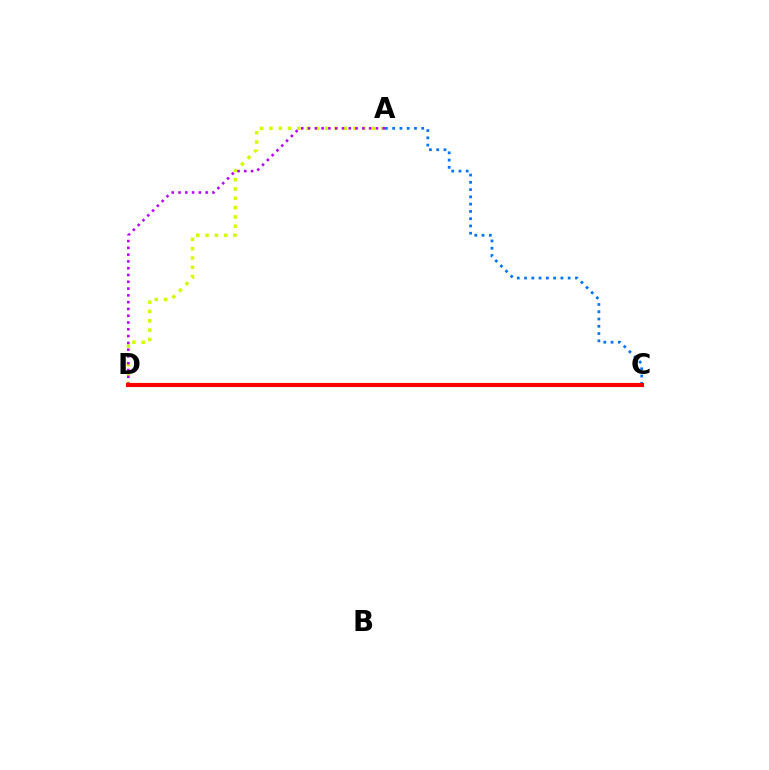{('A', 'D'): [{'color': '#d1ff00', 'line_style': 'dotted', 'thickness': 2.53}, {'color': '#b900ff', 'line_style': 'dotted', 'thickness': 1.84}], ('C', 'D'): [{'color': '#00ff5c', 'line_style': 'dashed', 'thickness': 2.72}, {'color': '#ff0000', 'line_style': 'solid', 'thickness': 2.96}], ('A', 'C'): [{'color': '#0074ff', 'line_style': 'dotted', 'thickness': 1.98}]}